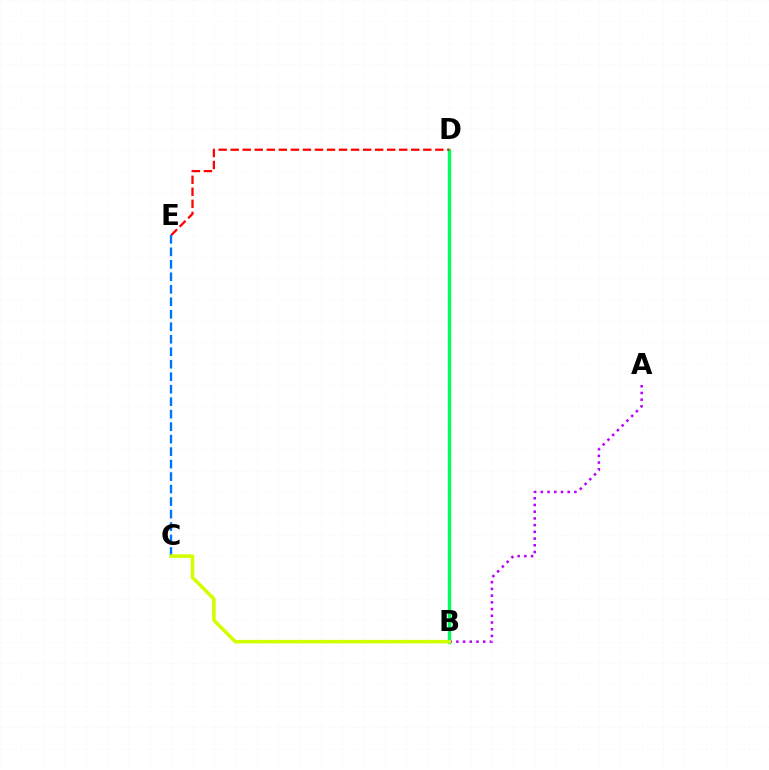{('A', 'B'): [{'color': '#b900ff', 'line_style': 'dotted', 'thickness': 1.82}], ('B', 'D'): [{'color': '#00ff5c', 'line_style': 'solid', 'thickness': 2.45}], ('D', 'E'): [{'color': '#ff0000', 'line_style': 'dashed', 'thickness': 1.64}], ('C', 'E'): [{'color': '#0074ff', 'line_style': 'dashed', 'thickness': 1.7}], ('B', 'C'): [{'color': '#d1ff00', 'line_style': 'solid', 'thickness': 2.56}]}